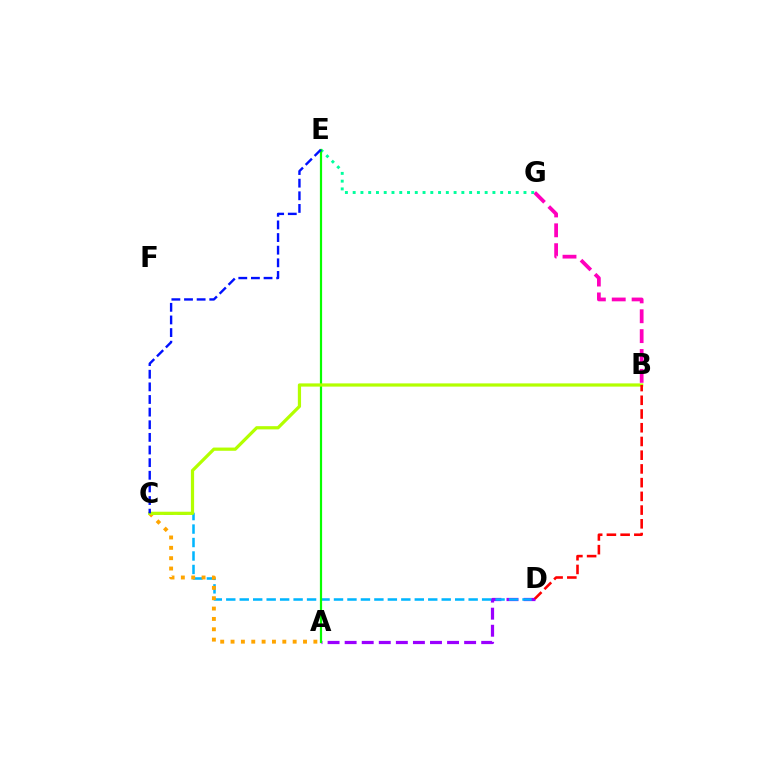{('A', 'D'): [{'color': '#9b00ff', 'line_style': 'dashed', 'thickness': 2.32}], ('C', 'D'): [{'color': '#00b5ff', 'line_style': 'dashed', 'thickness': 1.83}], ('A', 'C'): [{'color': '#ffa500', 'line_style': 'dotted', 'thickness': 2.81}], ('B', 'G'): [{'color': '#ff00bd', 'line_style': 'dashed', 'thickness': 2.7}], ('E', 'G'): [{'color': '#00ff9d', 'line_style': 'dotted', 'thickness': 2.11}], ('A', 'E'): [{'color': '#08ff00', 'line_style': 'solid', 'thickness': 1.59}], ('B', 'C'): [{'color': '#b3ff00', 'line_style': 'solid', 'thickness': 2.32}], ('B', 'D'): [{'color': '#ff0000', 'line_style': 'dashed', 'thickness': 1.86}], ('C', 'E'): [{'color': '#0010ff', 'line_style': 'dashed', 'thickness': 1.72}]}